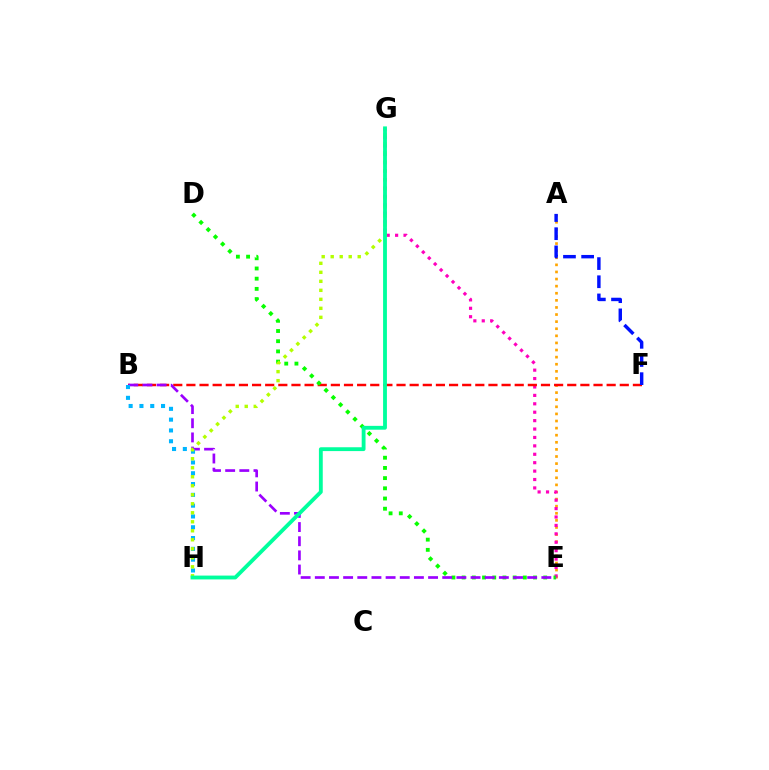{('A', 'E'): [{'color': '#ffa500', 'line_style': 'dotted', 'thickness': 1.93}], ('E', 'G'): [{'color': '#ff00bd', 'line_style': 'dotted', 'thickness': 2.29}], ('B', 'F'): [{'color': '#ff0000', 'line_style': 'dashed', 'thickness': 1.78}], ('D', 'E'): [{'color': '#08ff00', 'line_style': 'dotted', 'thickness': 2.77}], ('B', 'E'): [{'color': '#9b00ff', 'line_style': 'dashed', 'thickness': 1.92}], ('B', 'H'): [{'color': '#00b5ff', 'line_style': 'dotted', 'thickness': 2.93}], ('G', 'H'): [{'color': '#b3ff00', 'line_style': 'dotted', 'thickness': 2.45}, {'color': '#00ff9d', 'line_style': 'solid', 'thickness': 2.76}], ('A', 'F'): [{'color': '#0010ff', 'line_style': 'dashed', 'thickness': 2.47}]}